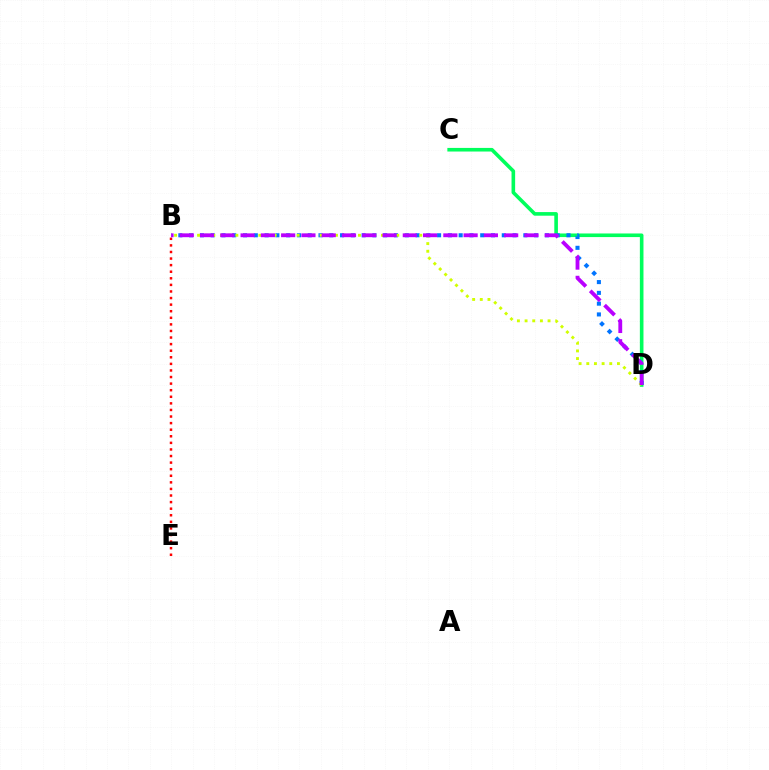{('B', 'E'): [{'color': '#ff0000', 'line_style': 'dotted', 'thickness': 1.79}], ('C', 'D'): [{'color': '#00ff5c', 'line_style': 'solid', 'thickness': 2.6}], ('B', 'D'): [{'color': '#0074ff', 'line_style': 'dotted', 'thickness': 2.93}, {'color': '#d1ff00', 'line_style': 'dotted', 'thickness': 2.08}, {'color': '#b900ff', 'line_style': 'dashed', 'thickness': 2.75}]}